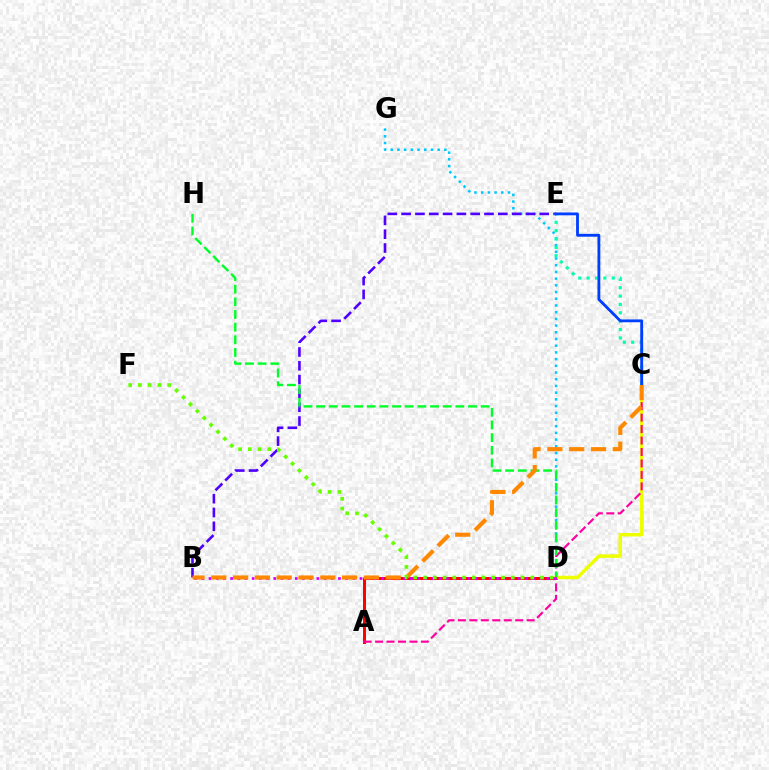{('D', 'G'): [{'color': '#00c7ff', 'line_style': 'dotted', 'thickness': 1.82}], ('A', 'D'): [{'color': '#ff0000', 'line_style': 'solid', 'thickness': 2.15}], ('B', 'E'): [{'color': '#4f00ff', 'line_style': 'dashed', 'thickness': 1.88}], ('C', 'D'): [{'color': '#eeff00', 'line_style': 'solid', 'thickness': 2.5}], ('C', 'E'): [{'color': '#00ffaf', 'line_style': 'dotted', 'thickness': 2.27}, {'color': '#003fff', 'line_style': 'solid', 'thickness': 2.04}], ('A', 'C'): [{'color': '#ff00a0', 'line_style': 'dashed', 'thickness': 1.56}], ('D', 'H'): [{'color': '#00ff27', 'line_style': 'dashed', 'thickness': 1.72}], ('B', 'D'): [{'color': '#d600ff', 'line_style': 'dotted', 'thickness': 1.95}], ('B', 'C'): [{'color': '#ff8800', 'line_style': 'dashed', 'thickness': 2.96}], ('D', 'F'): [{'color': '#66ff00', 'line_style': 'dotted', 'thickness': 2.65}]}